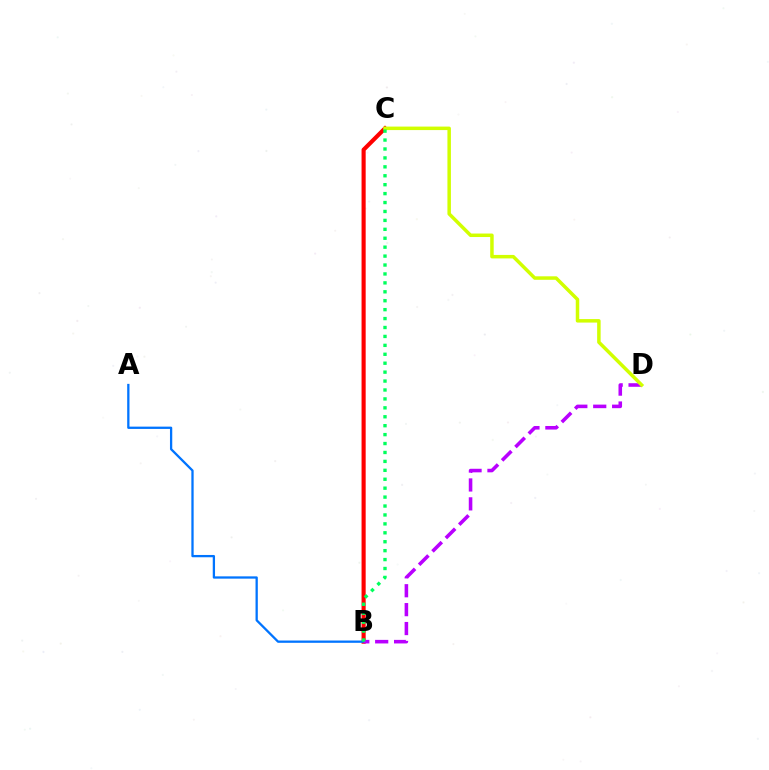{('B', 'C'): [{'color': '#ff0000', 'line_style': 'solid', 'thickness': 2.97}, {'color': '#00ff5c', 'line_style': 'dotted', 'thickness': 2.43}], ('A', 'B'): [{'color': '#0074ff', 'line_style': 'solid', 'thickness': 1.65}], ('B', 'D'): [{'color': '#b900ff', 'line_style': 'dashed', 'thickness': 2.57}], ('C', 'D'): [{'color': '#d1ff00', 'line_style': 'solid', 'thickness': 2.51}]}